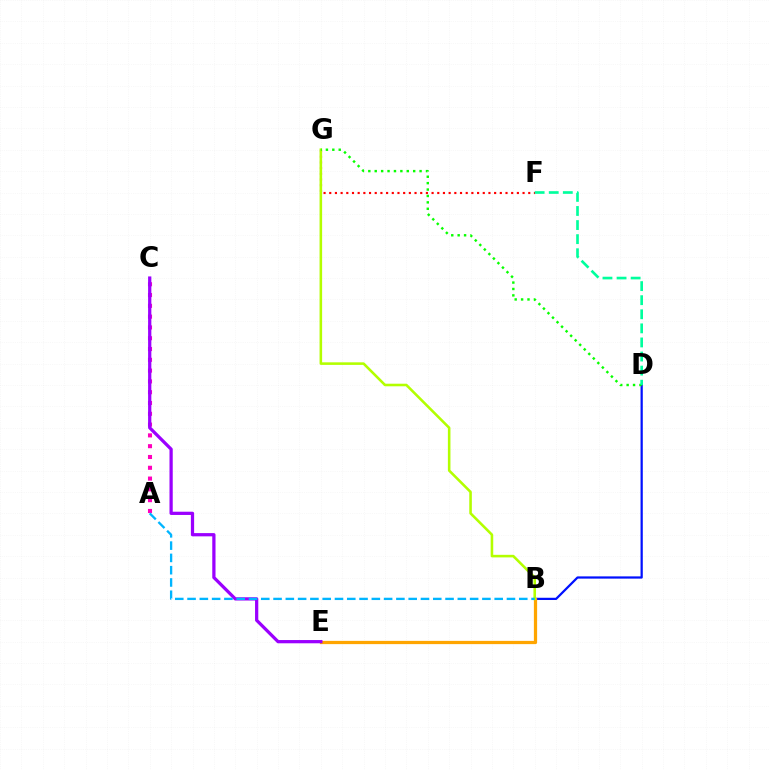{('B', 'D'): [{'color': '#0010ff', 'line_style': 'solid', 'thickness': 1.61}], ('A', 'C'): [{'color': '#ff00bd', 'line_style': 'dotted', 'thickness': 2.93}], ('F', 'G'): [{'color': '#ff0000', 'line_style': 'dotted', 'thickness': 1.54}], ('B', 'E'): [{'color': '#ffa500', 'line_style': 'solid', 'thickness': 2.33}], ('C', 'E'): [{'color': '#9b00ff', 'line_style': 'solid', 'thickness': 2.34}], ('B', 'G'): [{'color': '#b3ff00', 'line_style': 'solid', 'thickness': 1.85}], ('D', 'G'): [{'color': '#08ff00', 'line_style': 'dotted', 'thickness': 1.74}], ('A', 'B'): [{'color': '#00b5ff', 'line_style': 'dashed', 'thickness': 1.67}], ('D', 'F'): [{'color': '#00ff9d', 'line_style': 'dashed', 'thickness': 1.91}]}